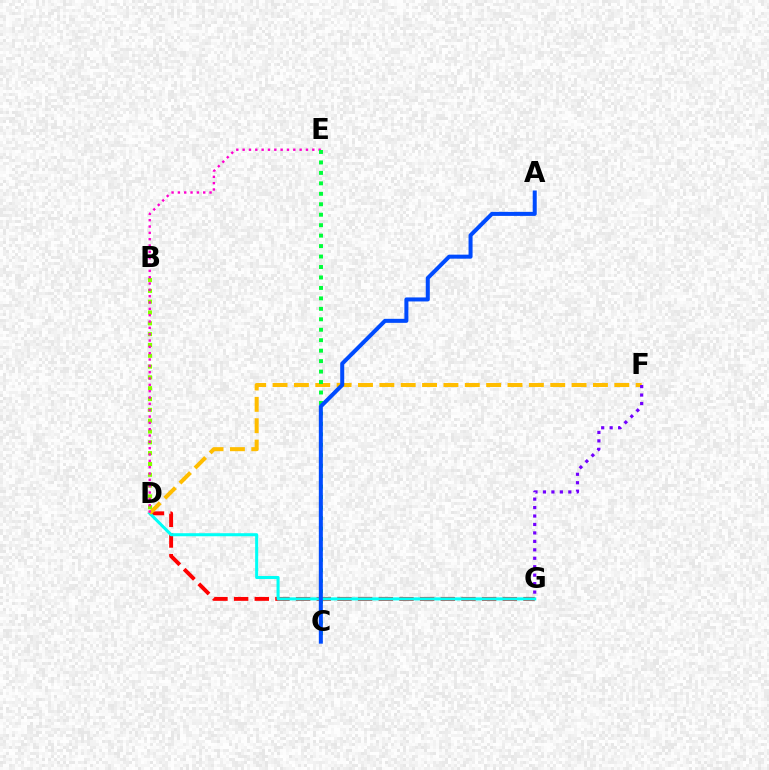{('D', 'G'): [{'color': '#ff0000', 'line_style': 'dashed', 'thickness': 2.81}, {'color': '#00fff6', 'line_style': 'solid', 'thickness': 2.19}], ('B', 'D'): [{'color': '#84ff00', 'line_style': 'dotted', 'thickness': 2.94}], ('D', 'F'): [{'color': '#ffbd00', 'line_style': 'dashed', 'thickness': 2.9}], ('D', 'E'): [{'color': '#ff00cf', 'line_style': 'dotted', 'thickness': 1.72}], ('C', 'E'): [{'color': '#00ff39', 'line_style': 'dotted', 'thickness': 2.84}], ('A', 'C'): [{'color': '#004bff', 'line_style': 'solid', 'thickness': 2.89}], ('F', 'G'): [{'color': '#7200ff', 'line_style': 'dotted', 'thickness': 2.3}]}